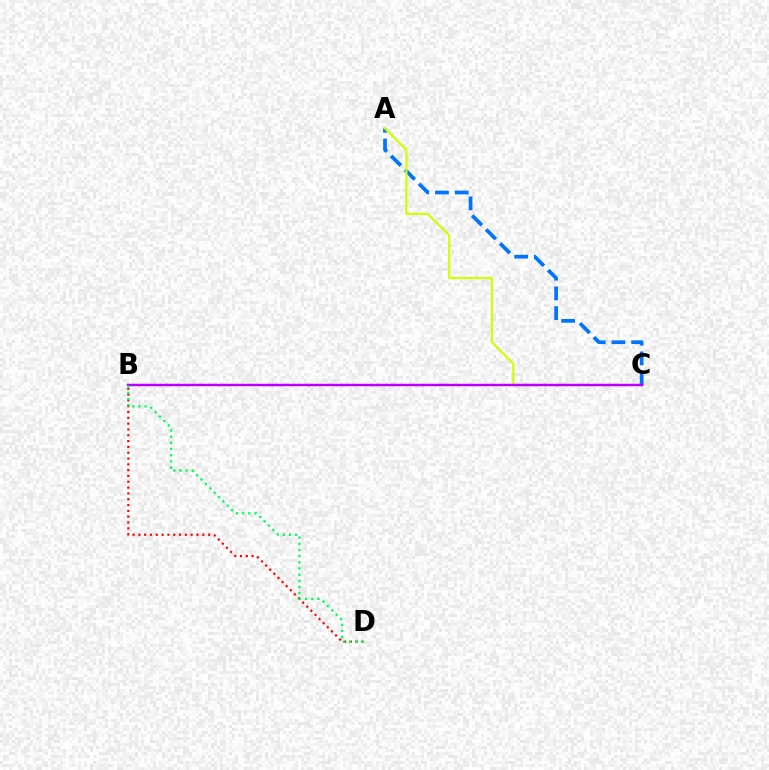{('A', 'C'): [{'color': '#0074ff', 'line_style': 'dashed', 'thickness': 2.68}, {'color': '#d1ff00', 'line_style': 'solid', 'thickness': 1.56}], ('B', 'D'): [{'color': '#ff0000', 'line_style': 'dotted', 'thickness': 1.58}, {'color': '#00ff5c', 'line_style': 'dotted', 'thickness': 1.68}], ('B', 'C'): [{'color': '#b900ff', 'line_style': 'solid', 'thickness': 1.78}]}